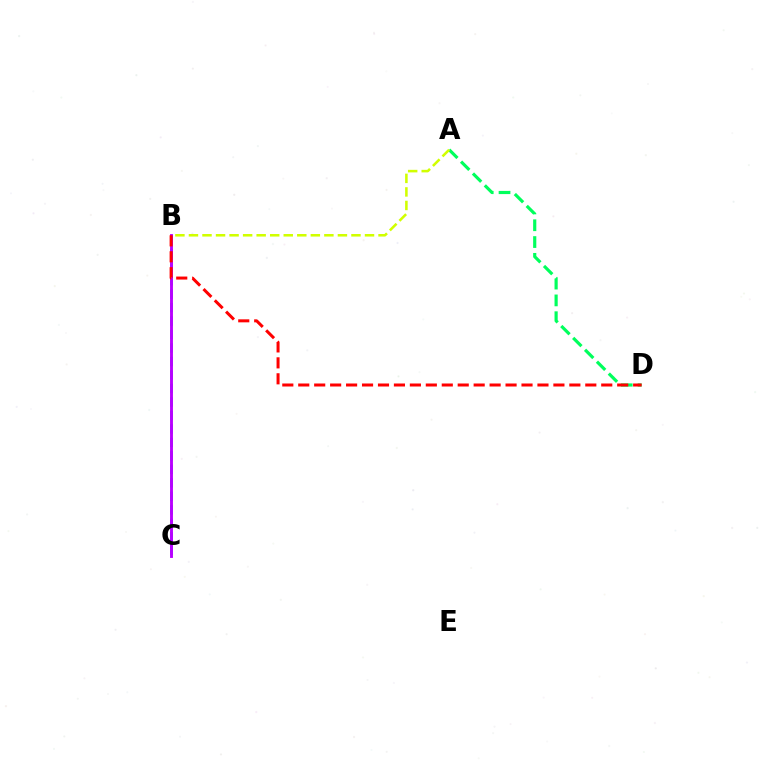{('B', 'C'): [{'color': '#0074ff', 'line_style': 'dashed', 'thickness': 1.83}, {'color': '#b900ff', 'line_style': 'solid', 'thickness': 2.08}], ('A', 'D'): [{'color': '#00ff5c', 'line_style': 'dashed', 'thickness': 2.28}], ('A', 'B'): [{'color': '#d1ff00', 'line_style': 'dashed', 'thickness': 1.84}], ('B', 'D'): [{'color': '#ff0000', 'line_style': 'dashed', 'thickness': 2.17}]}